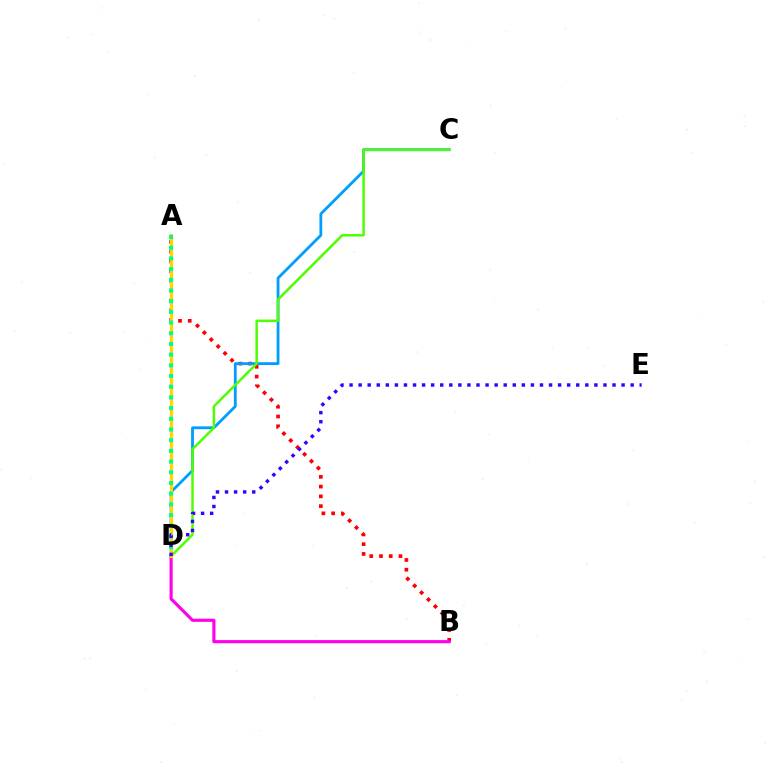{('A', 'B'): [{'color': '#ff0000', 'line_style': 'dotted', 'thickness': 2.65}], ('B', 'D'): [{'color': '#ff00ed', 'line_style': 'solid', 'thickness': 2.25}], ('C', 'D'): [{'color': '#009eff', 'line_style': 'solid', 'thickness': 2.02}, {'color': '#4fff00', 'line_style': 'solid', 'thickness': 1.8}], ('A', 'D'): [{'color': '#ffd500', 'line_style': 'solid', 'thickness': 2.33}, {'color': '#00ff86', 'line_style': 'dotted', 'thickness': 2.91}], ('D', 'E'): [{'color': '#3700ff', 'line_style': 'dotted', 'thickness': 2.46}]}